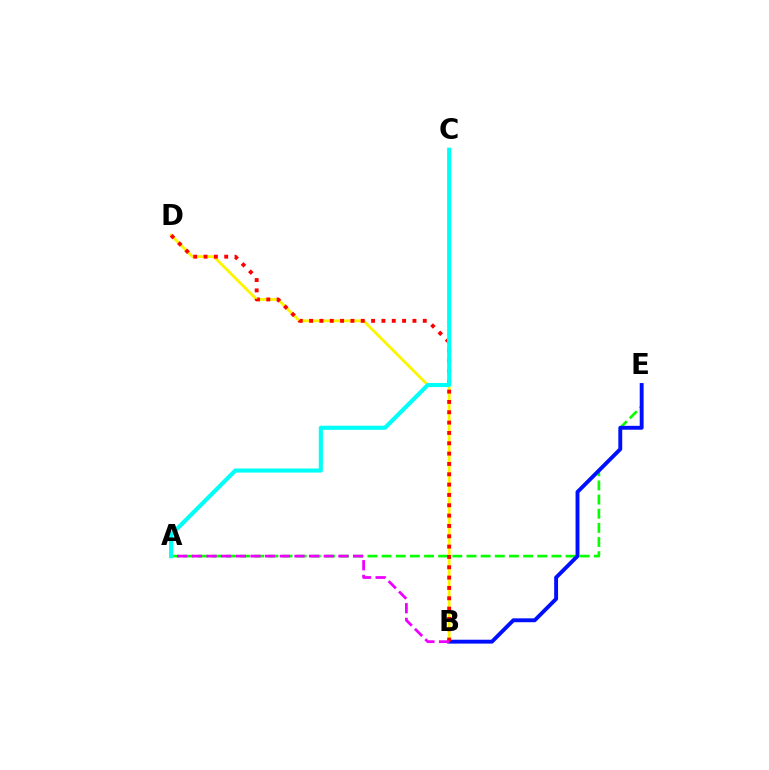{('A', 'E'): [{'color': '#08ff00', 'line_style': 'dashed', 'thickness': 1.92}], ('B', 'D'): [{'color': '#fcf500', 'line_style': 'solid', 'thickness': 2.02}, {'color': '#ff0000', 'line_style': 'dotted', 'thickness': 2.81}], ('B', 'E'): [{'color': '#0010ff', 'line_style': 'solid', 'thickness': 2.8}], ('A', 'B'): [{'color': '#ee00ff', 'line_style': 'dashed', 'thickness': 1.99}], ('A', 'C'): [{'color': '#00fff6', 'line_style': 'solid', 'thickness': 2.96}]}